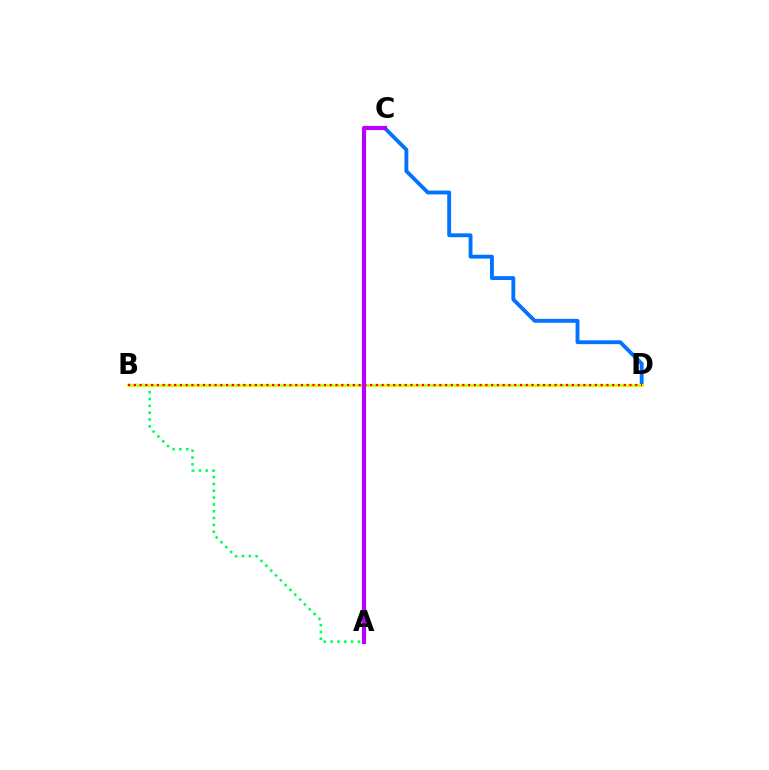{('A', 'B'): [{'color': '#00ff5c', 'line_style': 'dotted', 'thickness': 1.85}], ('C', 'D'): [{'color': '#0074ff', 'line_style': 'solid', 'thickness': 2.78}], ('B', 'D'): [{'color': '#d1ff00', 'line_style': 'solid', 'thickness': 2.2}, {'color': '#ff0000', 'line_style': 'dotted', 'thickness': 1.57}], ('A', 'C'): [{'color': '#b900ff', 'line_style': 'solid', 'thickness': 3.0}]}